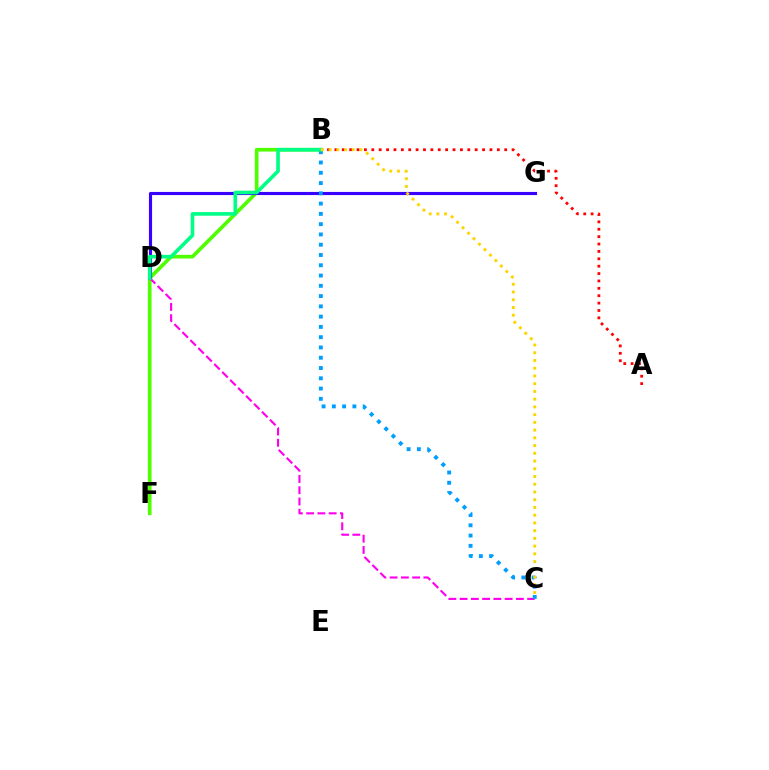{('A', 'B'): [{'color': '#ff0000', 'line_style': 'dotted', 'thickness': 2.01}], ('B', 'F'): [{'color': '#4fff00', 'line_style': 'solid', 'thickness': 2.64}], ('D', 'G'): [{'color': '#3700ff', 'line_style': 'solid', 'thickness': 2.25}], ('C', 'D'): [{'color': '#ff00ed', 'line_style': 'dashed', 'thickness': 1.53}], ('B', 'C'): [{'color': '#009eff', 'line_style': 'dotted', 'thickness': 2.79}, {'color': '#ffd500', 'line_style': 'dotted', 'thickness': 2.1}], ('B', 'D'): [{'color': '#00ff86', 'line_style': 'solid', 'thickness': 2.61}]}